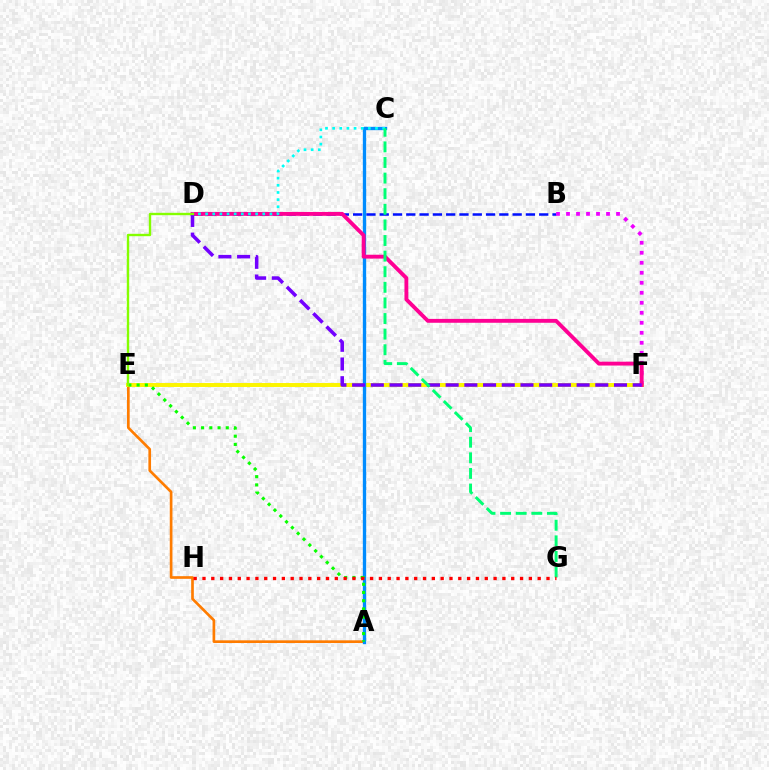{('B', 'D'): [{'color': '#0010ff', 'line_style': 'dashed', 'thickness': 1.81}], ('A', 'E'): [{'color': '#ff7c00', 'line_style': 'solid', 'thickness': 1.92}, {'color': '#08ff00', 'line_style': 'dotted', 'thickness': 2.23}], ('E', 'F'): [{'color': '#fcf500', 'line_style': 'solid', 'thickness': 2.85}], ('B', 'F'): [{'color': '#ee00ff', 'line_style': 'dotted', 'thickness': 2.72}], ('A', 'C'): [{'color': '#008cff', 'line_style': 'solid', 'thickness': 2.4}], ('D', 'F'): [{'color': '#ff0094', 'line_style': 'solid', 'thickness': 2.79}, {'color': '#7200ff', 'line_style': 'dashed', 'thickness': 2.54}], ('C', 'D'): [{'color': '#00fff6', 'line_style': 'dotted', 'thickness': 1.94}], ('C', 'G'): [{'color': '#00ff74', 'line_style': 'dashed', 'thickness': 2.12}], ('D', 'E'): [{'color': '#84ff00', 'line_style': 'solid', 'thickness': 1.71}], ('G', 'H'): [{'color': '#ff0000', 'line_style': 'dotted', 'thickness': 2.4}]}